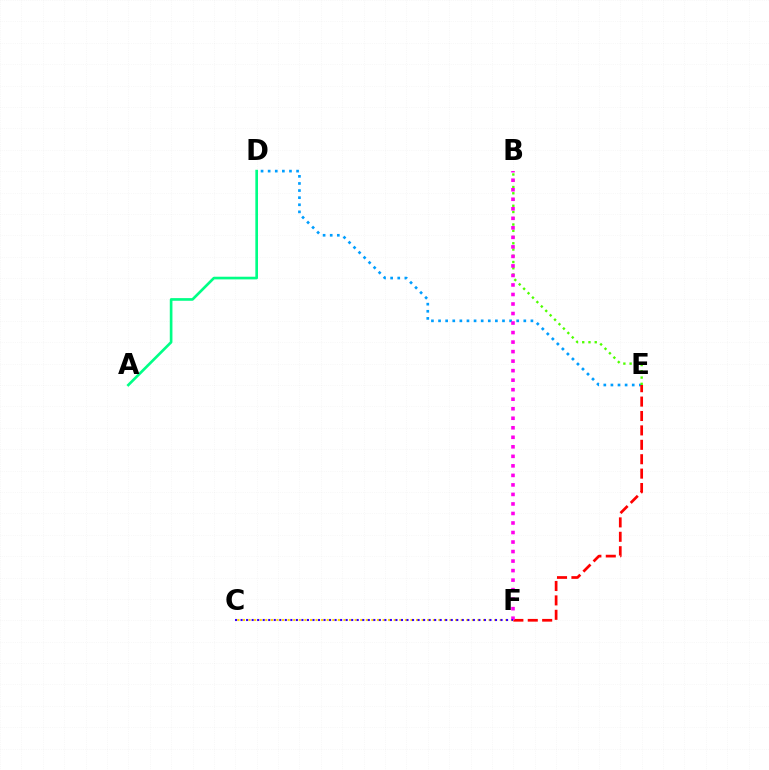{('D', 'E'): [{'color': '#009eff', 'line_style': 'dotted', 'thickness': 1.93}], ('B', 'E'): [{'color': '#4fff00', 'line_style': 'dotted', 'thickness': 1.7}], ('E', 'F'): [{'color': '#ff0000', 'line_style': 'dashed', 'thickness': 1.96}], ('C', 'F'): [{'color': '#ffd500', 'line_style': 'dotted', 'thickness': 1.52}, {'color': '#3700ff', 'line_style': 'dotted', 'thickness': 1.5}], ('B', 'F'): [{'color': '#ff00ed', 'line_style': 'dotted', 'thickness': 2.59}], ('A', 'D'): [{'color': '#00ff86', 'line_style': 'solid', 'thickness': 1.91}]}